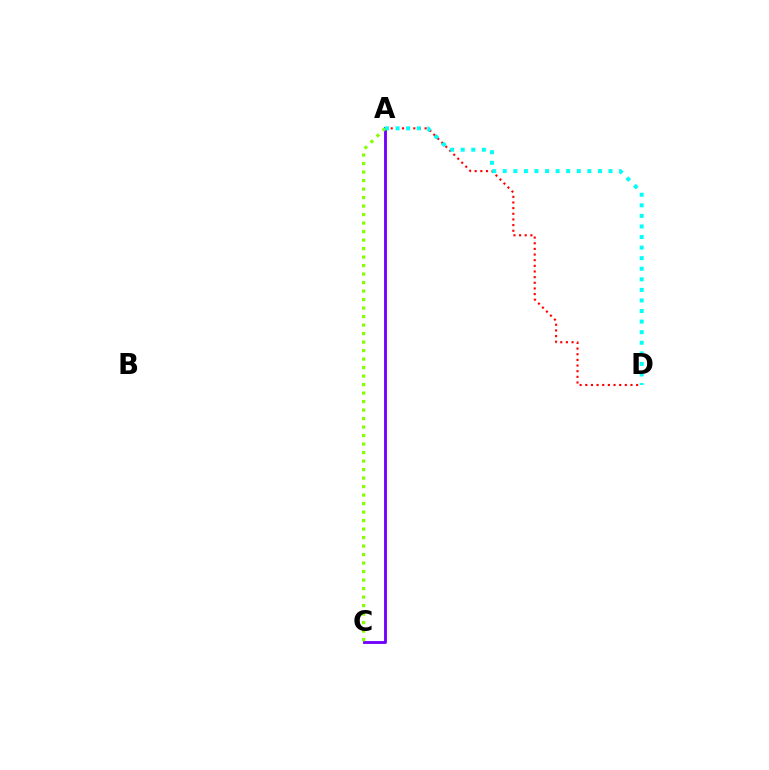{('A', 'C'): [{'color': '#7200ff', 'line_style': 'solid', 'thickness': 2.06}, {'color': '#84ff00', 'line_style': 'dotted', 'thickness': 2.31}], ('A', 'D'): [{'color': '#ff0000', 'line_style': 'dotted', 'thickness': 1.53}, {'color': '#00fff6', 'line_style': 'dotted', 'thickness': 2.87}]}